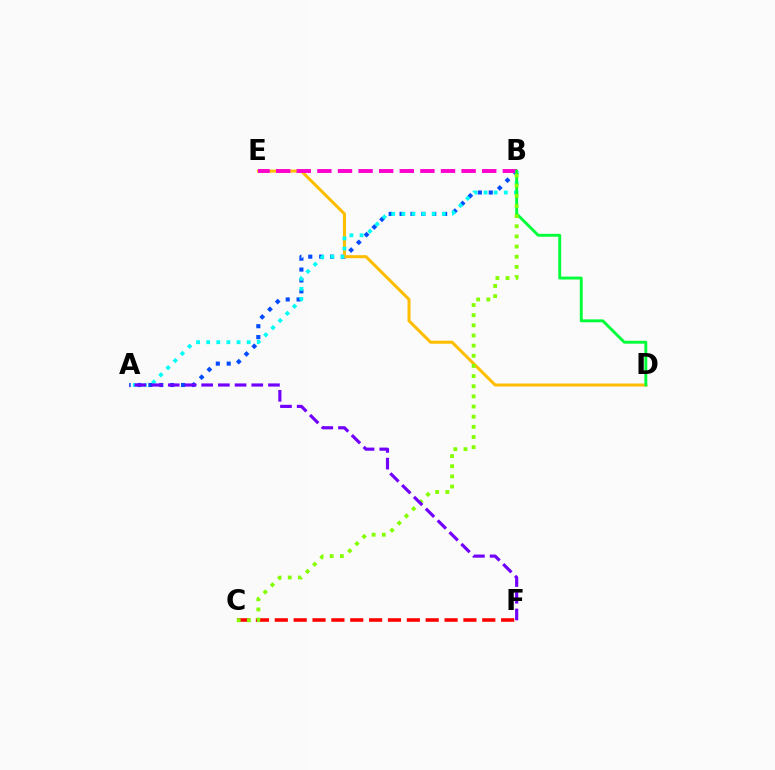{('C', 'F'): [{'color': '#ff0000', 'line_style': 'dashed', 'thickness': 2.56}], ('A', 'B'): [{'color': '#004bff', 'line_style': 'dotted', 'thickness': 2.96}, {'color': '#00fff6', 'line_style': 'dotted', 'thickness': 2.75}], ('D', 'E'): [{'color': '#ffbd00', 'line_style': 'solid', 'thickness': 2.18}], ('B', 'E'): [{'color': '#ff00cf', 'line_style': 'dashed', 'thickness': 2.8}], ('B', 'D'): [{'color': '#00ff39', 'line_style': 'solid', 'thickness': 2.09}], ('B', 'C'): [{'color': '#84ff00', 'line_style': 'dotted', 'thickness': 2.76}], ('A', 'F'): [{'color': '#7200ff', 'line_style': 'dashed', 'thickness': 2.27}]}